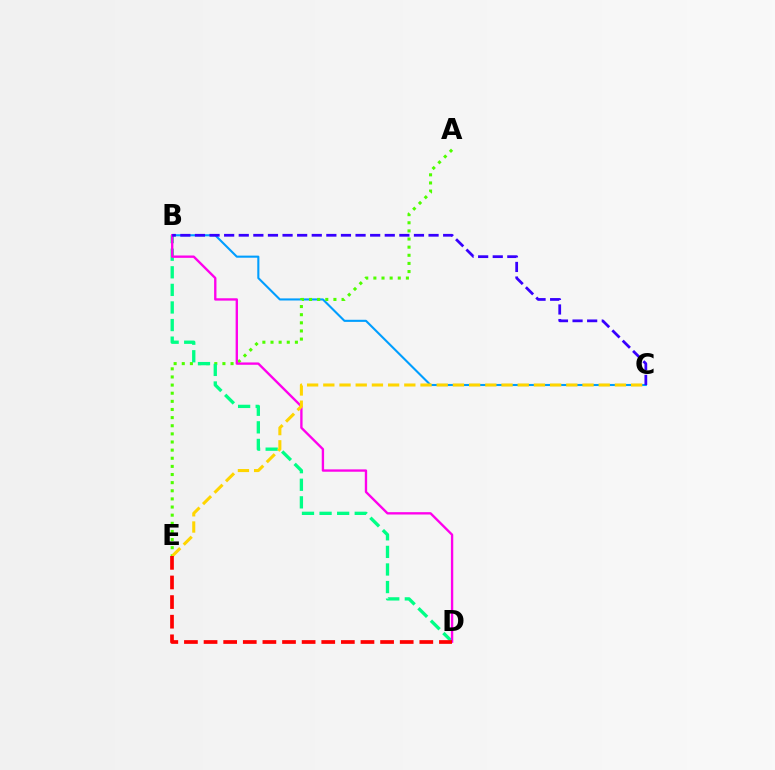{('B', 'C'): [{'color': '#009eff', 'line_style': 'solid', 'thickness': 1.51}, {'color': '#3700ff', 'line_style': 'dashed', 'thickness': 1.98}], ('A', 'E'): [{'color': '#4fff00', 'line_style': 'dotted', 'thickness': 2.21}], ('B', 'D'): [{'color': '#00ff86', 'line_style': 'dashed', 'thickness': 2.39}, {'color': '#ff00ed', 'line_style': 'solid', 'thickness': 1.69}], ('C', 'E'): [{'color': '#ffd500', 'line_style': 'dashed', 'thickness': 2.2}], ('D', 'E'): [{'color': '#ff0000', 'line_style': 'dashed', 'thickness': 2.66}]}